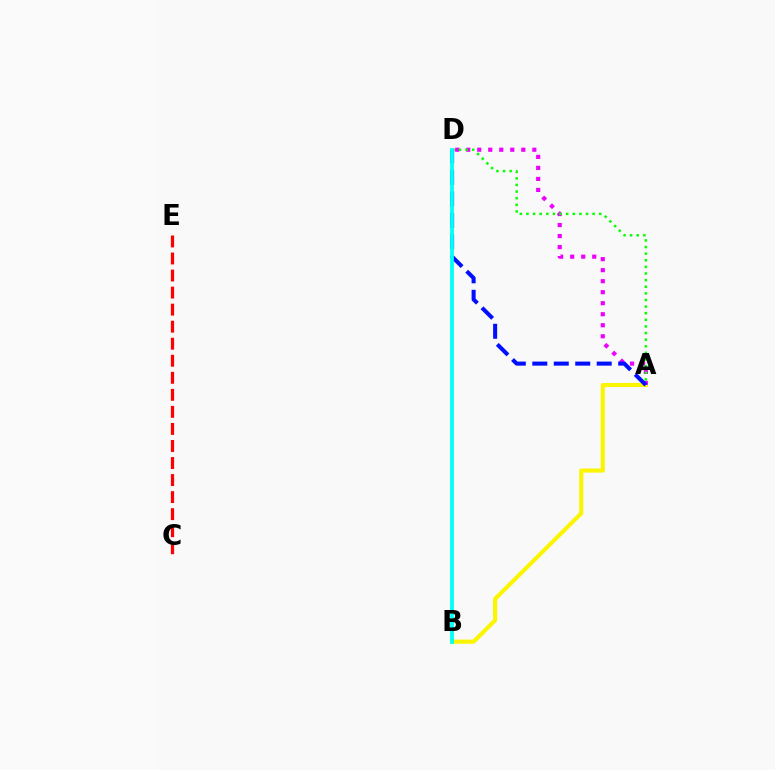{('A', 'B'): [{'color': '#fcf500', 'line_style': 'solid', 'thickness': 2.97}], ('A', 'D'): [{'color': '#ee00ff', 'line_style': 'dotted', 'thickness': 2.99}, {'color': '#08ff00', 'line_style': 'dotted', 'thickness': 1.8}, {'color': '#0010ff', 'line_style': 'dashed', 'thickness': 2.92}], ('C', 'E'): [{'color': '#ff0000', 'line_style': 'dashed', 'thickness': 2.32}], ('B', 'D'): [{'color': '#00fff6', 'line_style': 'solid', 'thickness': 2.72}]}